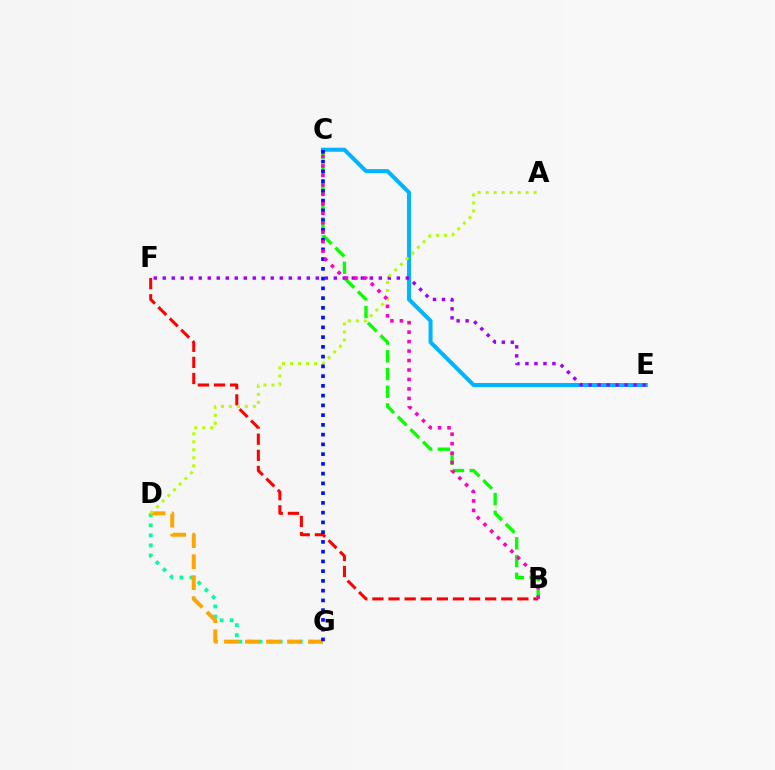{('B', 'F'): [{'color': '#ff0000', 'line_style': 'dashed', 'thickness': 2.19}], ('B', 'C'): [{'color': '#08ff00', 'line_style': 'dashed', 'thickness': 2.41}, {'color': '#ff00bd', 'line_style': 'dotted', 'thickness': 2.57}], ('C', 'E'): [{'color': '#00b5ff', 'line_style': 'solid', 'thickness': 2.9}], ('D', 'G'): [{'color': '#00ff9d', 'line_style': 'dotted', 'thickness': 2.73}, {'color': '#ffa500', 'line_style': 'dashed', 'thickness': 2.85}], ('E', 'F'): [{'color': '#9b00ff', 'line_style': 'dotted', 'thickness': 2.45}], ('A', 'D'): [{'color': '#b3ff00', 'line_style': 'dotted', 'thickness': 2.17}], ('C', 'G'): [{'color': '#0010ff', 'line_style': 'dotted', 'thickness': 2.65}]}